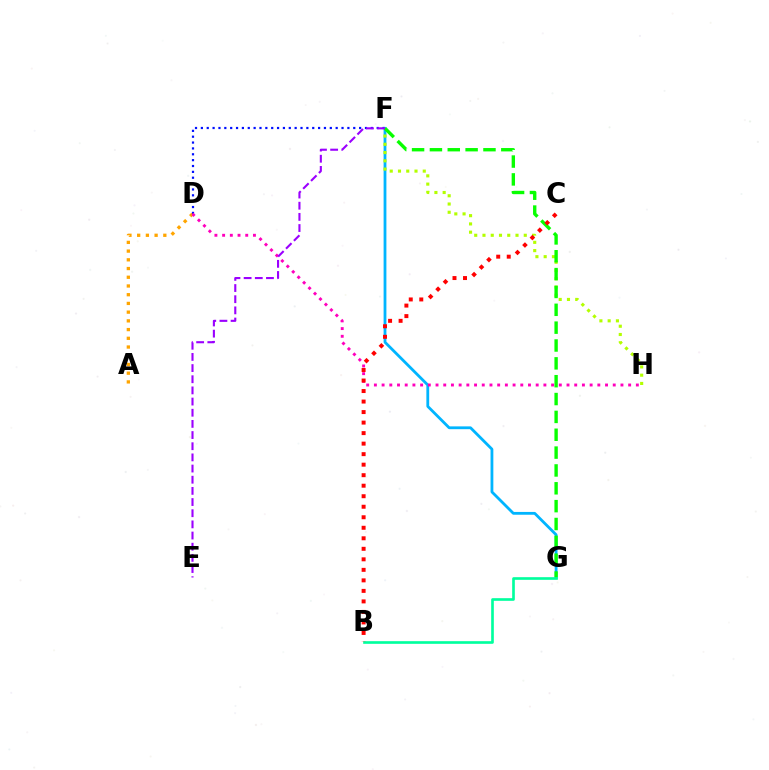{('D', 'F'): [{'color': '#0010ff', 'line_style': 'dotted', 'thickness': 1.59}], ('A', 'D'): [{'color': '#ffa500', 'line_style': 'dotted', 'thickness': 2.37}], ('F', 'G'): [{'color': '#00b5ff', 'line_style': 'solid', 'thickness': 2.02}, {'color': '#08ff00', 'line_style': 'dashed', 'thickness': 2.42}], ('F', 'H'): [{'color': '#b3ff00', 'line_style': 'dotted', 'thickness': 2.24}], ('D', 'H'): [{'color': '#ff00bd', 'line_style': 'dotted', 'thickness': 2.09}], ('B', 'G'): [{'color': '#00ff9d', 'line_style': 'solid', 'thickness': 1.91}], ('B', 'C'): [{'color': '#ff0000', 'line_style': 'dotted', 'thickness': 2.86}], ('E', 'F'): [{'color': '#9b00ff', 'line_style': 'dashed', 'thickness': 1.52}]}